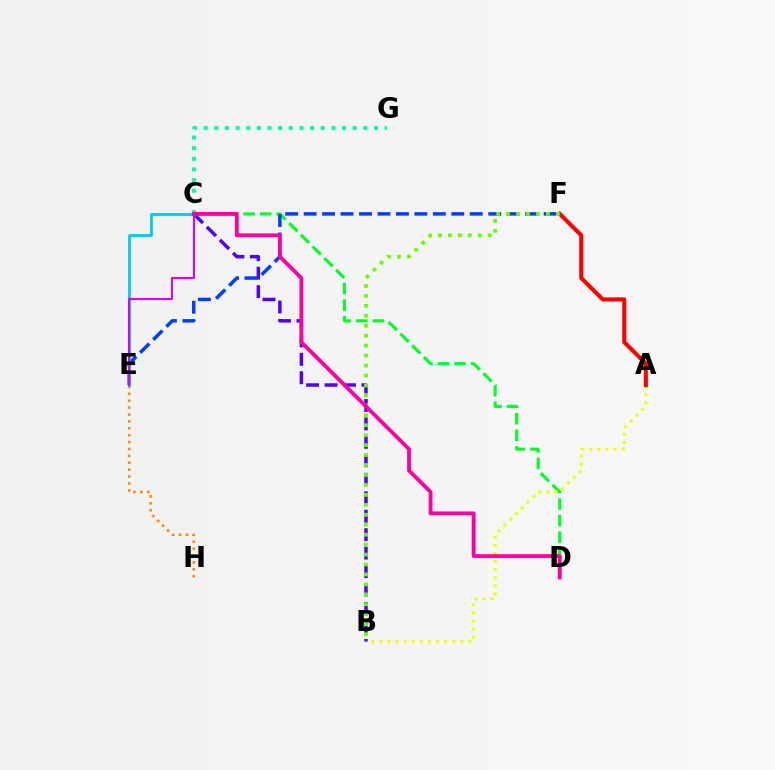{('C', 'D'): [{'color': '#00ff27', 'line_style': 'dashed', 'thickness': 2.25}, {'color': '#ff00a0', 'line_style': 'solid', 'thickness': 2.75}], ('B', 'C'): [{'color': '#4f00ff', 'line_style': 'dashed', 'thickness': 2.51}], ('A', 'B'): [{'color': '#eeff00', 'line_style': 'dotted', 'thickness': 2.2}], ('E', 'H'): [{'color': '#ff8800', 'line_style': 'dotted', 'thickness': 1.87}], ('E', 'F'): [{'color': '#003fff', 'line_style': 'dashed', 'thickness': 2.51}], ('A', 'F'): [{'color': '#ff0000', 'line_style': 'solid', 'thickness': 2.96}], ('B', 'F'): [{'color': '#66ff00', 'line_style': 'dotted', 'thickness': 2.7}], ('C', 'G'): [{'color': '#00ffaf', 'line_style': 'dotted', 'thickness': 2.89}], ('C', 'E'): [{'color': '#00c7ff', 'line_style': 'solid', 'thickness': 2.0}, {'color': '#d600ff', 'line_style': 'solid', 'thickness': 1.51}]}